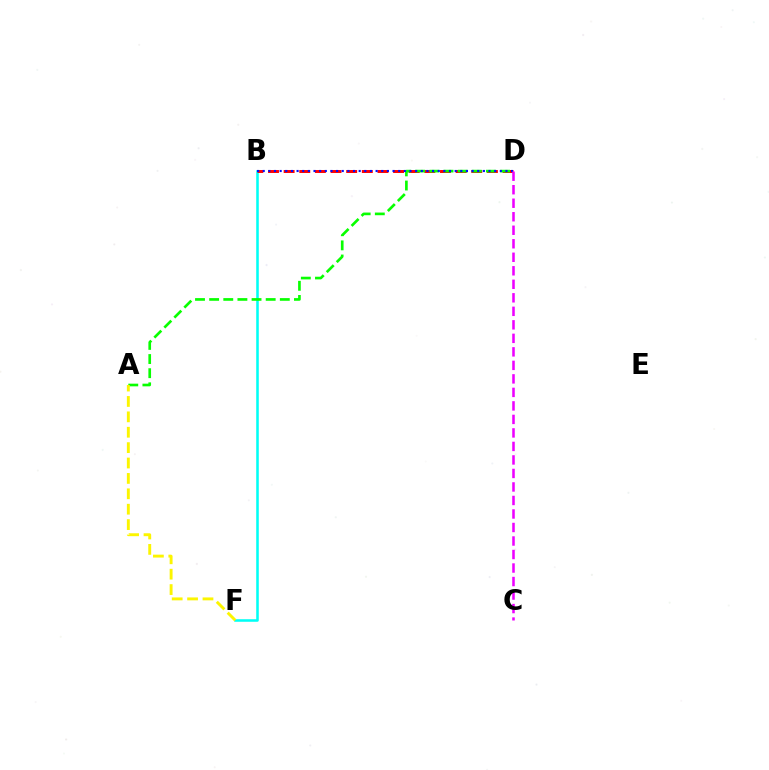{('B', 'F'): [{'color': '#00fff6', 'line_style': 'solid', 'thickness': 1.84}], ('B', 'D'): [{'color': '#ff0000', 'line_style': 'dashed', 'thickness': 2.12}, {'color': '#0010ff', 'line_style': 'dotted', 'thickness': 1.53}], ('A', 'D'): [{'color': '#08ff00', 'line_style': 'dashed', 'thickness': 1.92}], ('A', 'F'): [{'color': '#fcf500', 'line_style': 'dashed', 'thickness': 2.09}], ('C', 'D'): [{'color': '#ee00ff', 'line_style': 'dashed', 'thickness': 1.84}]}